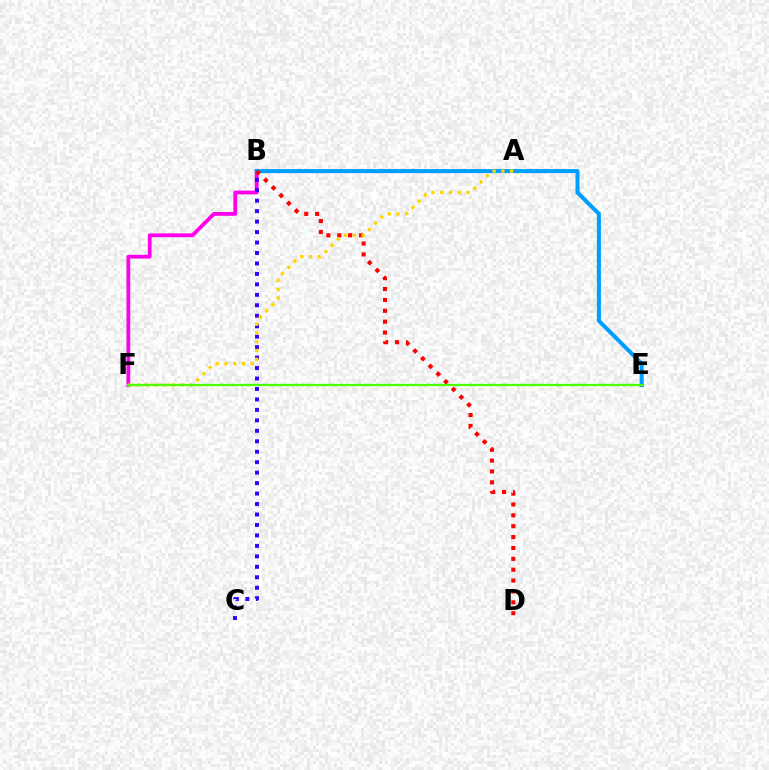{('B', 'F'): [{'color': '#ff00ed', 'line_style': 'solid', 'thickness': 2.73}], ('E', 'F'): [{'color': '#00ff86', 'line_style': 'dashed', 'thickness': 1.53}, {'color': '#4fff00', 'line_style': 'solid', 'thickness': 1.59}], ('B', 'C'): [{'color': '#3700ff', 'line_style': 'dotted', 'thickness': 2.84}], ('B', 'E'): [{'color': '#009eff', 'line_style': 'solid', 'thickness': 2.9}], ('B', 'D'): [{'color': '#ff0000', 'line_style': 'dotted', 'thickness': 2.95}], ('A', 'F'): [{'color': '#ffd500', 'line_style': 'dotted', 'thickness': 2.38}]}